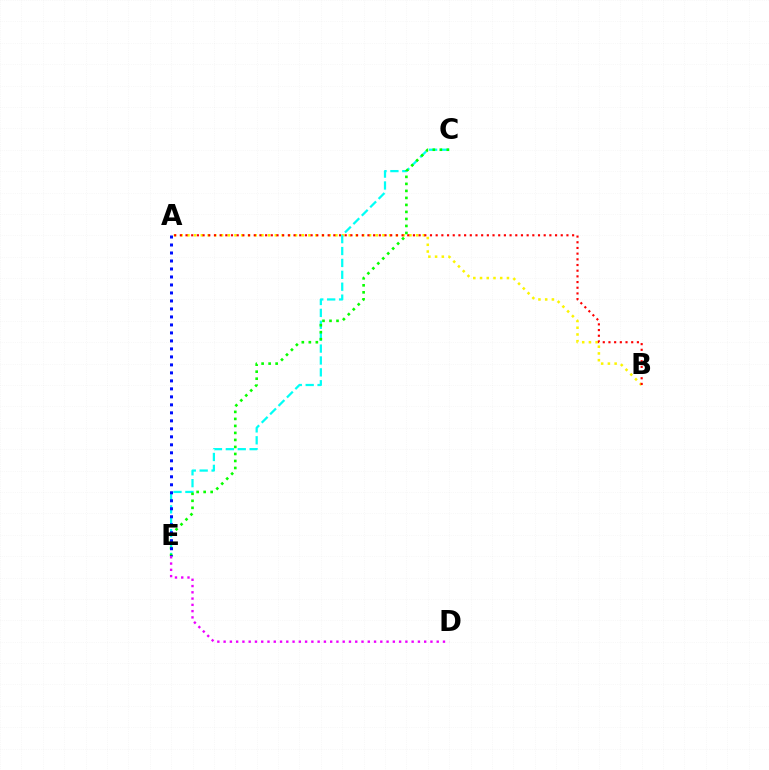{('A', 'B'): [{'color': '#fcf500', 'line_style': 'dotted', 'thickness': 1.83}, {'color': '#ff0000', 'line_style': 'dotted', 'thickness': 1.54}], ('C', 'E'): [{'color': '#00fff6', 'line_style': 'dashed', 'thickness': 1.62}, {'color': '#08ff00', 'line_style': 'dotted', 'thickness': 1.9}], ('A', 'E'): [{'color': '#0010ff', 'line_style': 'dotted', 'thickness': 2.17}], ('D', 'E'): [{'color': '#ee00ff', 'line_style': 'dotted', 'thickness': 1.7}]}